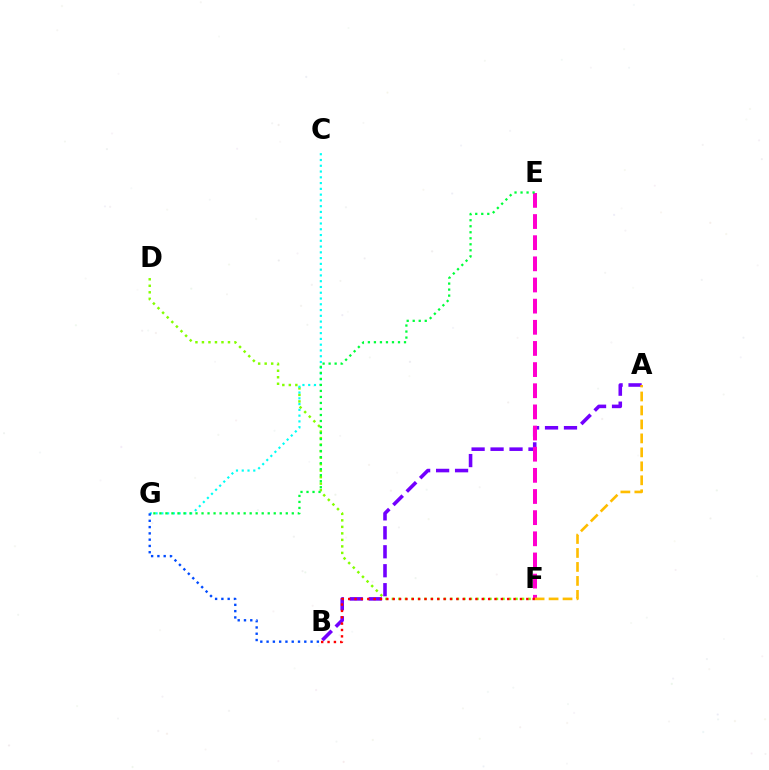{('D', 'F'): [{'color': '#84ff00', 'line_style': 'dotted', 'thickness': 1.77}], ('C', 'G'): [{'color': '#00fff6', 'line_style': 'dotted', 'thickness': 1.57}], ('B', 'G'): [{'color': '#004bff', 'line_style': 'dotted', 'thickness': 1.71}], ('A', 'B'): [{'color': '#7200ff', 'line_style': 'dashed', 'thickness': 2.58}], ('E', 'F'): [{'color': '#ff00cf', 'line_style': 'dashed', 'thickness': 2.87}], ('A', 'F'): [{'color': '#ffbd00', 'line_style': 'dashed', 'thickness': 1.9}], ('E', 'G'): [{'color': '#00ff39', 'line_style': 'dotted', 'thickness': 1.64}], ('B', 'F'): [{'color': '#ff0000', 'line_style': 'dotted', 'thickness': 1.73}]}